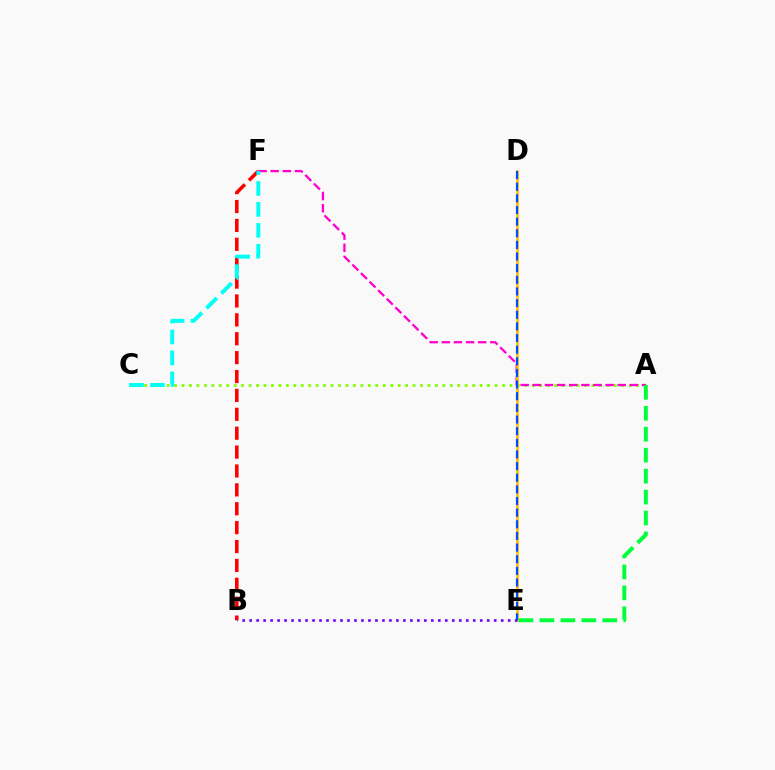{('A', 'C'): [{'color': '#84ff00', 'line_style': 'dotted', 'thickness': 2.02}], ('B', 'F'): [{'color': '#ff0000', 'line_style': 'dashed', 'thickness': 2.57}], ('A', 'F'): [{'color': '#ff00cf', 'line_style': 'dashed', 'thickness': 1.65}], ('D', 'E'): [{'color': '#ffbd00', 'line_style': 'solid', 'thickness': 1.96}, {'color': '#004bff', 'line_style': 'dashed', 'thickness': 1.58}], ('C', 'F'): [{'color': '#00fff6', 'line_style': 'dashed', 'thickness': 2.85}], ('B', 'E'): [{'color': '#7200ff', 'line_style': 'dotted', 'thickness': 1.9}], ('A', 'E'): [{'color': '#00ff39', 'line_style': 'dashed', 'thickness': 2.85}]}